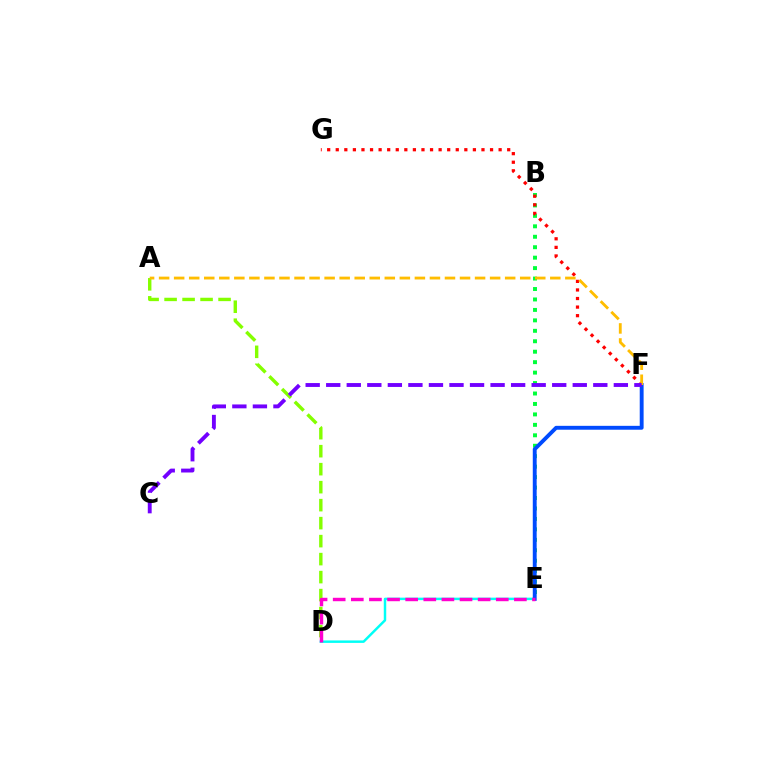{('B', 'E'): [{'color': '#00ff39', 'line_style': 'dotted', 'thickness': 2.84}], ('D', 'E'): [{'color': '#00fff6', 'line_style': 'solid', 'thickness': 1.77}, {'color': '#ff00cf', 'line_style': 'dashed', 'thickness': 2.46}], ('E', 'F'): [{'color': '#004bff', 'line_style': 'solid', 'thickness': 2.79}], ('A', 'D'): [{'color': '#84ff00', 'line_style': 'dashed', 'thickness': 2.44}], ('F', 'G'): [{'color': '#ff0000', 'line_style': 'dotted', 'thickness': 2.33}], ('A', 'F'): [{'color': '#ffbd00', 'line_style': 'dashed', 'thickness': 2.04}], ('C', 'F'): [{'color': '#7200ff', 'line_style': 'dashed', 'thickness': 2.79}]}